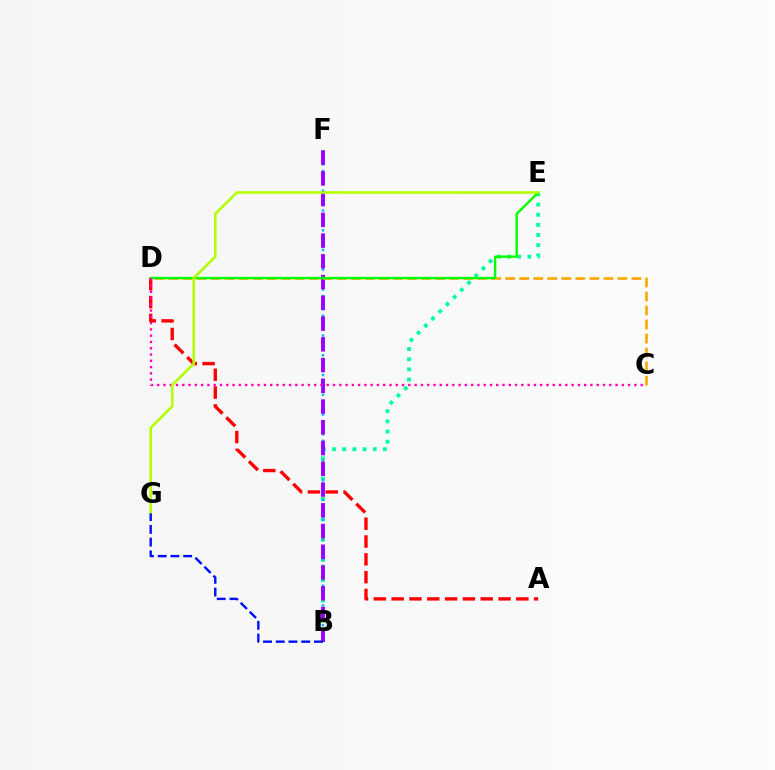{('B', 'E'): [{'color': '#00ff9d', 'line_style': 'dotted', 'thickness': 2.76}], ('A', 'D'): [{'color': '#ff0000', 'line_style': 'dashed', 'thickness': 2.42}], ('B', 'F'): [{'color': '#00b5ff', 'line_style': 'dotted', 'thickness': 1.79}, {'color': '#9b00ff', 'line_style': 'dashed', 'thickness': 2.82}], ('C', 'D'): [{'color': '#ffa500', 'line_style': 'dashed', 'thickness': 1.91}, {'color': '#ff00bd', 'line_style': 'dotted', 'thickness': 1.71}], ('D', 'E'): [{'color': '#08ff00', 'line_style': 'solid', 'thickness': 1.73}], ('E', 'G'): [{'color': '#b3ff00', 'line_style': 'solid', 'thickness': 1.87}], ('B', 'G'): [{'color': '#0010ff', 'line_style': 'dashed', 'thickness': 1.73}]}